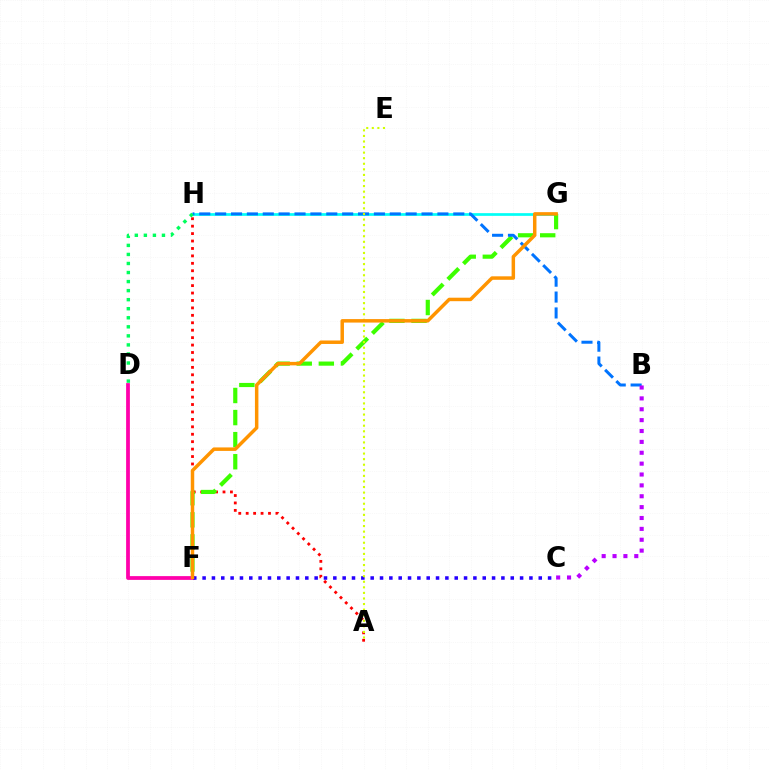{('G', 'H'): [{'color': '#00fff6', 'line_style': 'solid', 'thickness': 1.94}], ('D', 'F'): [{'color': '#ff00ac', 'line_style': 'solid', 'thickness': 2.71}], ('A', 'H'): [{'color': '#ff0000', 'line_style': 'dotted', 'thickness': 2.02}], ('F', 'G'): [{'color': '#3dff00', 'line_style': 'dashed', 'thickness': 3.0}, {'color': '#ff9400', 'line_style': 'solid', 'thickness': 2.51}], ('B', 'H'): [{'color': '#0074ff', 'line_style': 'dashed', 'thickness': 2.16}], ('C', 'F'): [{'color': '#2500ff', 'line_style': 'dotted', 'thickness': 2.54}], ('B', 'C'): [{'color': '#b900ff', 'line_style': 'dotted', 'thickness': 2.95}], ('A', 'E'): [{'color': '#d1ff00', 'line_style': 'dotted', 'thickness': 1.51}], ('D', 'H'): [{'color': '#00ff5c', 'line_style': 'dotted', 'thickness': 2.46}]}